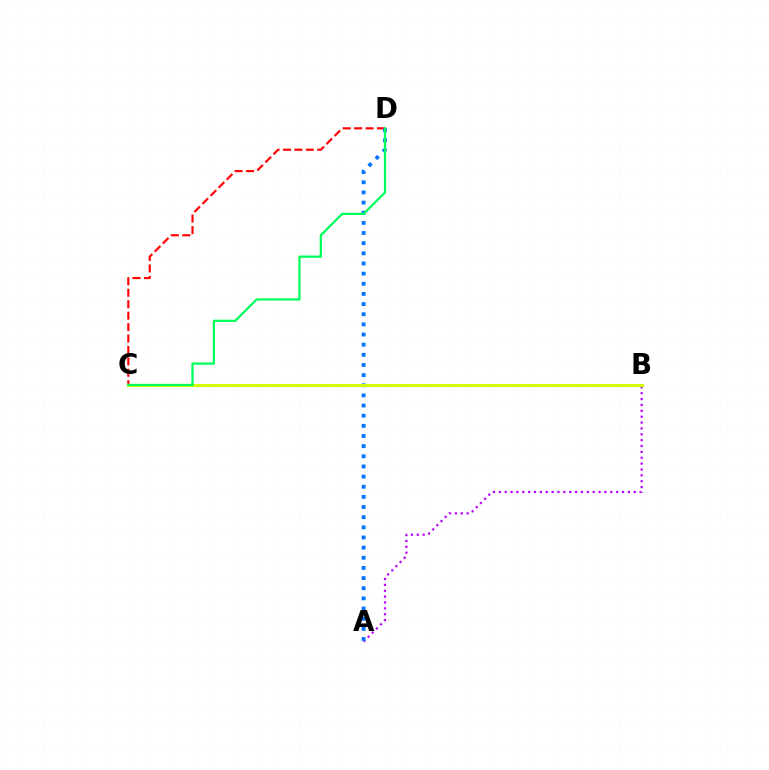{('C', 'D'): [{'color': '#ff0000', 'line_style': 'dashed', 'thickness': 1.55}, {'color': '#00ff5c', 'line_style': 'solid', 'thickness': 1.64}], ('A', 'B'): [{'color': '#b900ff', 'line_style': 'dotted', 'thickness': 1.59}], ('A', 'D'): [{'color': '#0074ff', 'line_style': 'dotted', 'thickness': 2.76}], ('B', 'C'): [{'color': '#d1ff00', 'line_style': 'solid', 'thickness': 2.25}]}